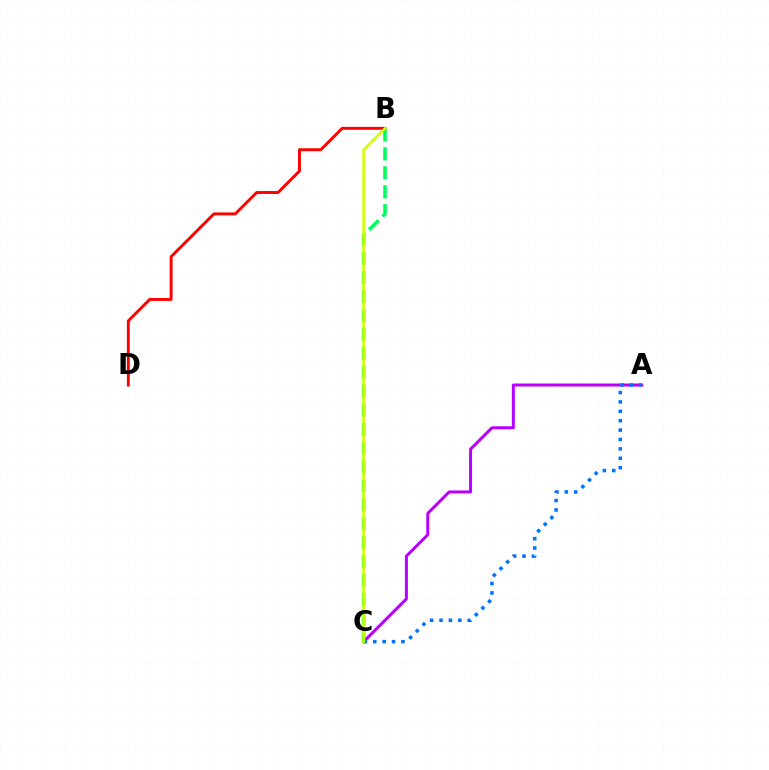{('B', 'D'): [{'color': '#ff0000', 'line_style': 'solid', 'thickness': 2.11}], ('A', 'C'): [{'color': '#b900ff', 'line_style': 'solid', 'thickness': 2.16}, {'color': '#0074ff', 'line_style': 'dotted', 'thickness': 2.55}], ('B', 'C'): [{'color': '#00ff5c', 'line_style': 'dashed', 'thickness': 2.57}, {'color': '#d1ff00', 'line_style': 'solid', 'thickness': 1.87}]}